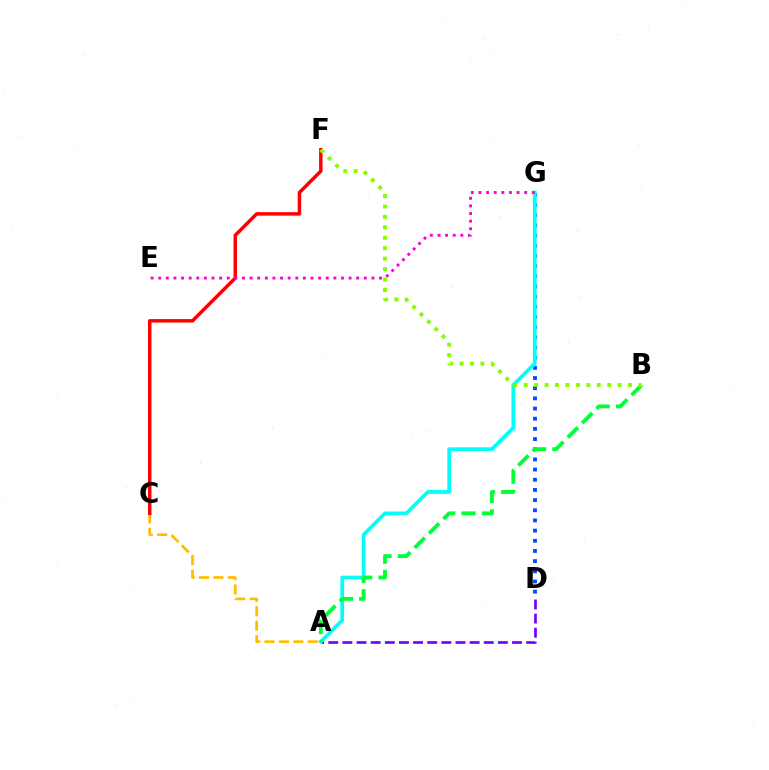{('D', 'G'): [{'color': '#004bff', 'line_style': 'dotted', 'thickness': 2.76}], ('A', 'D'): [{'color': '#7200ff', 'line_style': 'dashed', 'thickness': 1.92}], ('A', 'G'): [{'color': '#00fff6', 'line_style': 'solid', 'thickness': 2.67}], ('A', 'C'): [{'color': '#ffbd00', 'line_style': 'dashed', 'thickness': 1.96}], ('C', 'F'): [{'color': '#ff0000', 'line_style': 'solid', 'thickness': 2.51}], ('E', 'G'): [{'color': '#ff00cf', 'line_style': 'dotted', 'thickness': 2.07}], ('A', 'B'): [{'color': '#00ff39', 'line_style': 'dashed', 'thickness': 2.76}], ('B', 'F'): [{'color': '#84ff00', 'line_style': 'dotted', 'thickness': 2.83}]}